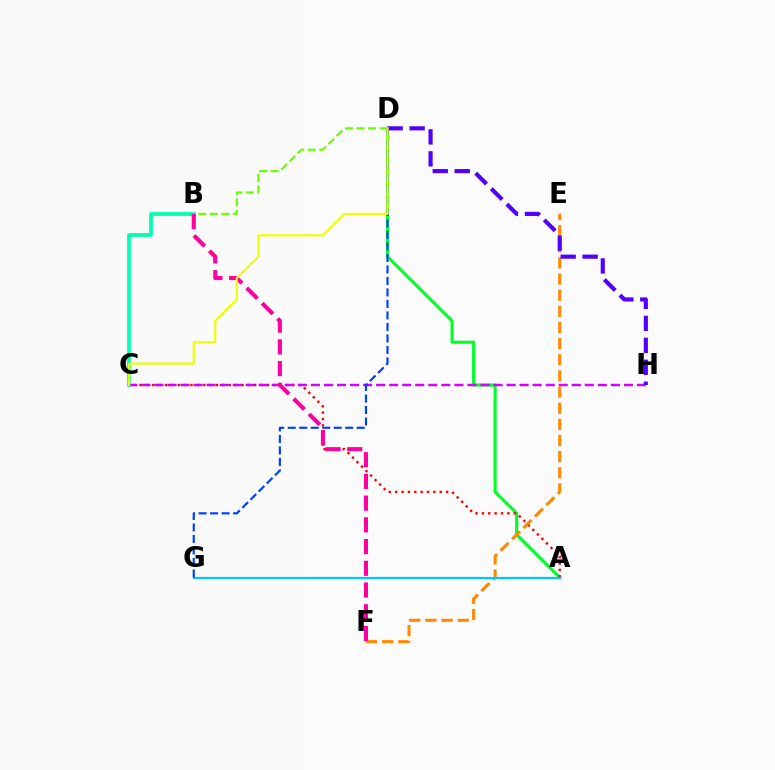{('B', 'C'): [{'color': '#00ffaf', 'line_style': 'solid', 'thickness': 2.7}], ('A', 'D'): [{'color': '#00ff27', 'line_style': 'solid', 'thickness': 2.23}], ('A', 'C'): [{'color': '#ff0000', 'line_style': 'dotted', 'thickness': 1.73}], ('C', 'H'): [{'color': '#d600ff', 'line_style': 'dashed', 'thickness': 1.77}], ('E', 'F'): [{'color': '#ff8800', 'line_style': 'dashed', 'thickness': 2.19}], ('B', 'D'): [{'color': '#66ff00', 'line_style': 'dashed', 'thickness': 1.56}], ('B', 'F'): [{'color': '#ff00a0', 'line_style': 'dashed', 'thickness': 2.95}], ('A', 'G'): [{'color': '#00c7ff', 'line_style': 'solid', 'thickness': 1.61}], ('D', 'G'): [{'color': '#003fff', 'line_style': 'dashed', 'thickness': 1.56}], ('D', 'H'): [{'color': '#4f00ff', 'line_style': 'dashed', 'thickness': 2.98}], ('C', 'D'): [{'color': '#eeff00', 'line_style': 'solid', 'thickness': 1.56}]}